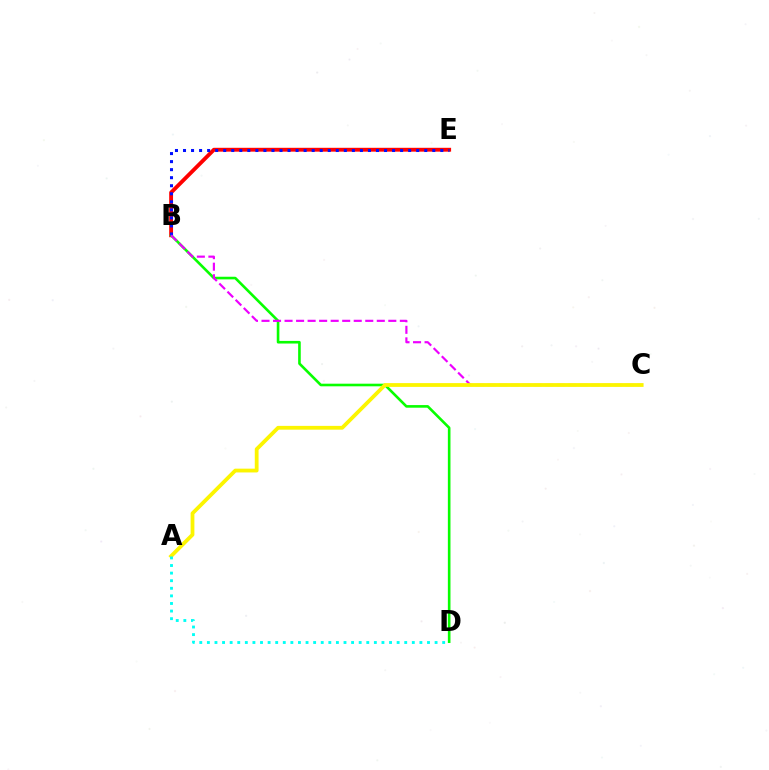{('B', 'E'): [{'color': '#ff0000', 'line_style': 'solid', 'thickness': 2.78}, {'color': '#0010ff', 'line_style': 'dotted', 'thickness': 2.18}], ('B', 'D'): [{'color': '#08ff00', 'line_style': 'solid', 'thickness': 1.89}], ('B', 'C'): [{'color': '#ee00ff', 'line_style': 'dashed', 'thickness': 1.57}], ('A', 'C'): [{'color': '#fcf500', 'line_style': 'solid', 'thickness': 2.73}], ('A', 'D'): [{'color': '#00fff6', 'line_style': 'dotted', 'thickness': 2.06}]}